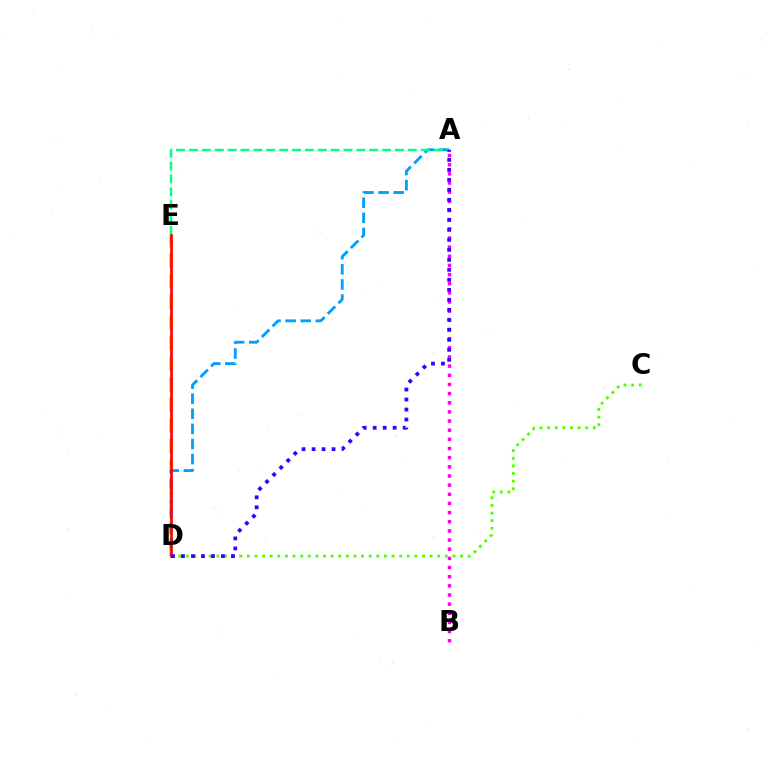{('A', 'B'): [{'color': '#ff00ed', 'line_style': 'dotted', 'thickness': 2.49}], ('D', 'E'): [{'color': '#ffd500', 'line_style': 'dashed', 'thickness': 2.8}, {'color': '#ff0000', 'line_style': 'solid', 'thickness': 1.9}], ('A', 'D'): [{'color': '#009eff', 'line_style': 'dashed', 'thickness': 2.05}, {'color': '#3700ff', 'line_style': 'dotted', 'thickness': 2.72}], ('A', 'E'): [{'color': '#00ff86', 'line_style': 'dashed', 'thickness': 1.75}], ('C', 'D'): [{'color': '#4fff00', 'line_style': 'dotted', 'thickness': 2.07}]}